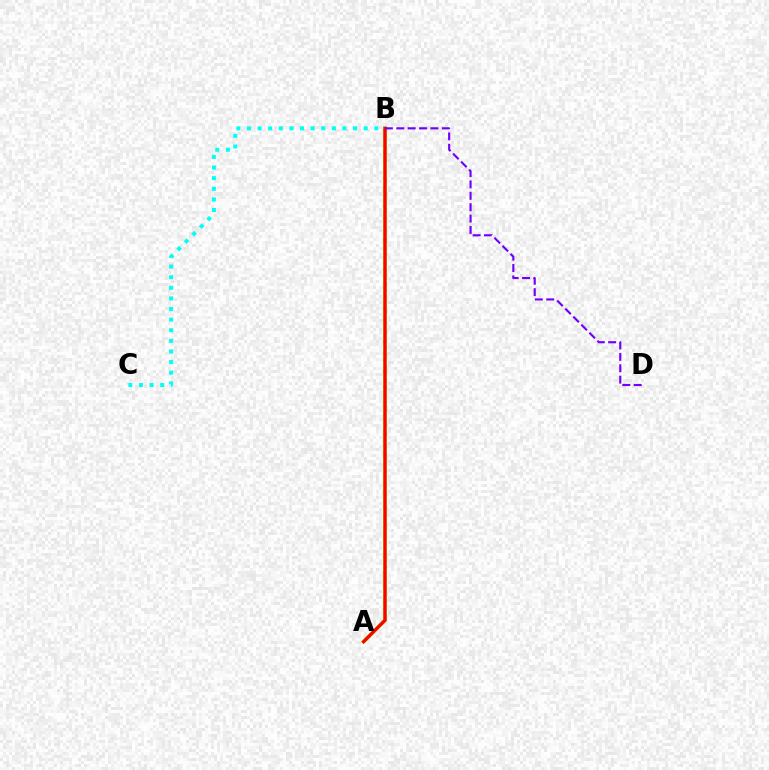{('A', 'B'): [{'color': '#84ff00', 'line_style': 'solid', 'thickness': 2.67}, {'color': '#ff0000', 'line_style': 'solid', 'thickness': 2.35}], ('B', 'D'): [{'color': '#7200ff', 'line_style': 'dashed', 'thickness': 1.55}], ('B', 'C'): [{'color': '#00fff6', 'line_style': 'dotted', 'thickness': 2.88}]}